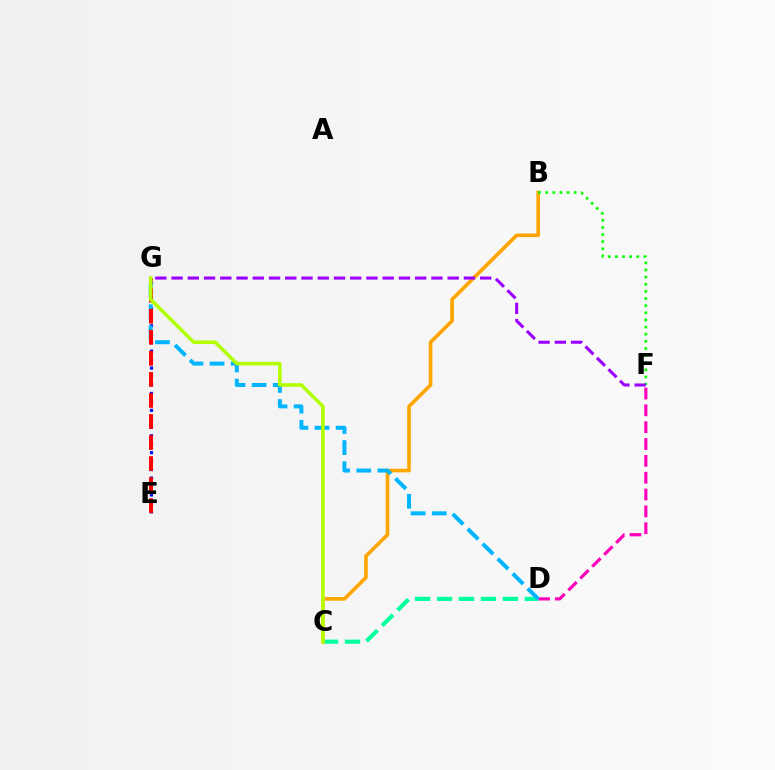{('D', 'F'): [{'color': '#ff00bd', 'line_style': 'dashed', 'thickness': 2.29}], ('E', 'G'): [{'color': '#0010ff', 'line_style': 'dotted', 'thickness': 2.3}, {'color': '#ff0000', 'line_style': 'dashed', 'thickness': 2.86}], ('C', 'D'): [{'color': '#00ff9d', 'line_style': 'dashed', 'thickness': 2.98}], ('B', 'C'): [{'color': '#ffa500', 'line_style': 'solid', 'thickness': 2.61}], ('D', 'G'): [{'color': '#00b5ff', 'line_style': 'dashed', 'thickness': 2.87}], ('B', 'F'): [{'color': '#08ff00', 'line_style': 'dotted', 'thickness': 1.94}], ('C', 'G'): [{'color': '#b3ff00', 'line_style': 'solid', 'thickness': 2.57}], ('F', 'G'): [{'color': '#9b00ff', 'line_style': 'dashed', 'thickness': 2.21}]}